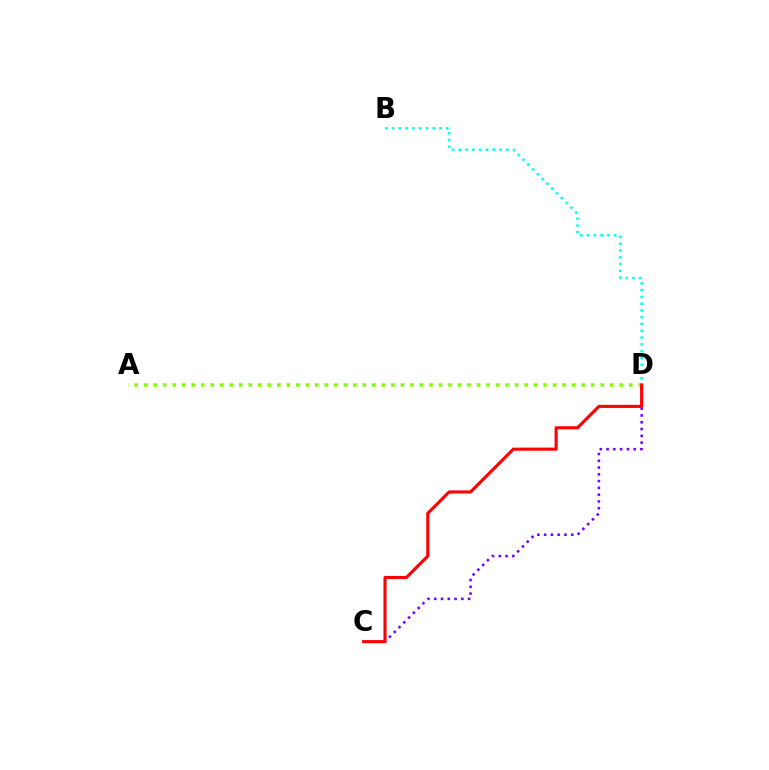{('B', 'D'): [{'color': '#00fff6', 'line_style': 'dotted', 'thickness': 1.84}], ('A', 'D'): [{'color': '#84ff00', 'line_style': 'dotted', 'thickness': 2.58}], ('C', 'D'): [{'color': '#7200ff', 'line_style': 'dotted', 'thickness': 1.84}, {'color': '#ff0000', 'line_style': 'solid', 'thickness': 2.22}]}